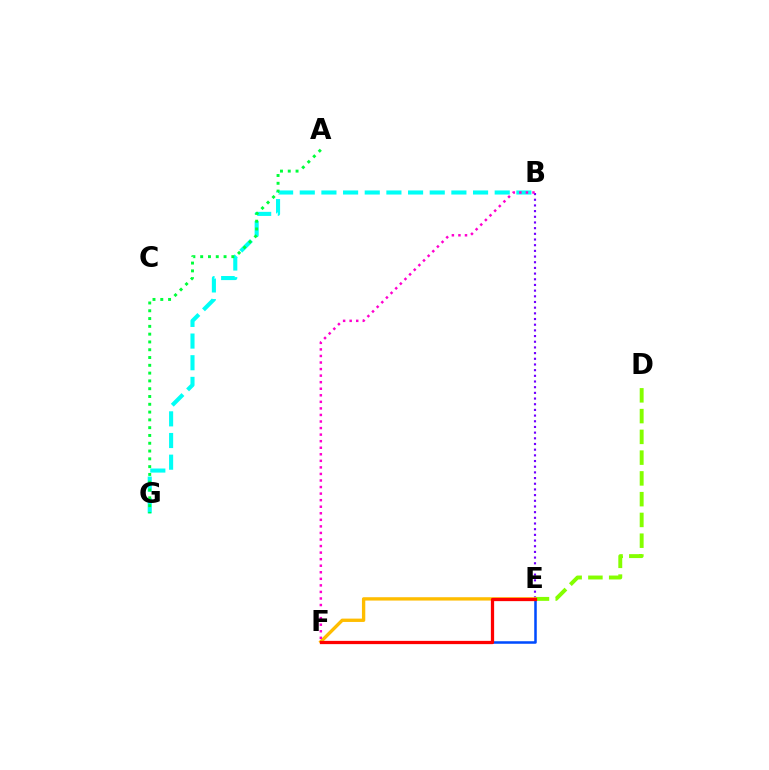{('B', 'G'): [{'color': '#00fff6', 'line_style': 'dashed', 'thickness': 2.94}], ('B', 'E'): [{'color': '#7200ff', 'line_style': 'dotted', 'thickness': 1.54}], ('E', 'F'): [{'color': '#004bff', 'line_style': 'solid', 'thickness': 1.82}, {'color': '#ffbd00', 'line_style': 'solid', 'thickness': 2.41}, {'color': '#ff0000', 'line_style': 'solid', 'thickness': 2.35}], ('A', 'G'): [{'color': '#00ff39', 'line_style': 'dotted', 'thickness': 2.12}], ('D', 'E'): [{'color': '#84ff00', 'line_style': 'dashed', 'thickness': 2.82}], ('B', 'F'): [{'color': '#ff00cf', 'line_style': 'dotted', 'thickness': 1.78}]}